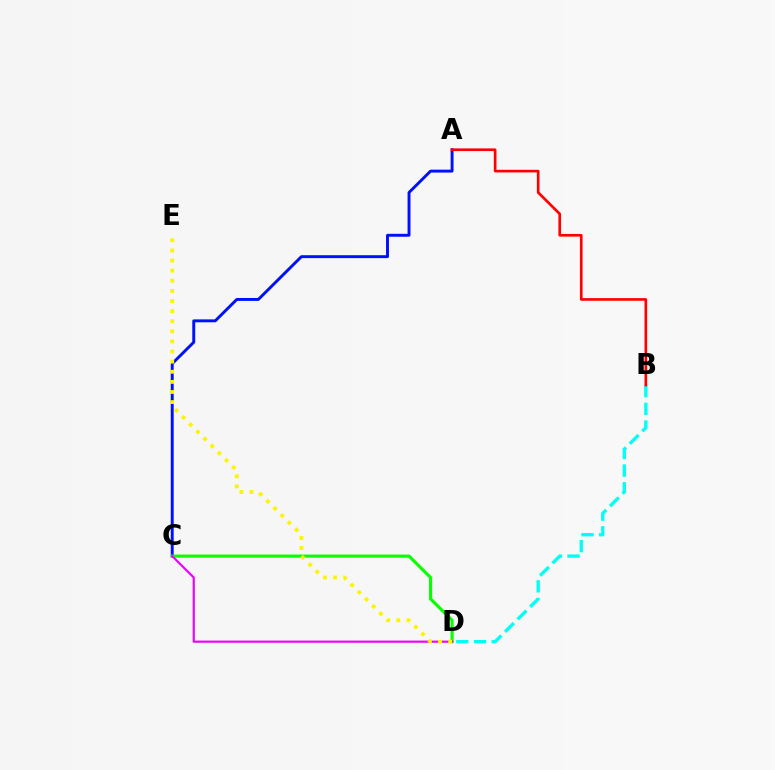{('A', 'C'): [{'color': '#0010ff', 'line_style': 'solid', 'thickness': 2.11}], ('B', 'D'): [{'color': '#00fff6', 'line_style': 'dashed', 'thickness': 2.4}], ('C', 'D'): [{'color': '#08ff00', 'line_style': 'solid', 'thickness': 2.25}, {'color': '#ee00ff', 'line_style': 'solid', 'thickness': 1.56}], ('A', 'B'): [{'color': '#ff0000', 'line_style': 'solid', 'thickness': 1.92}], ('D', 'E'): [{'color': '#fcf500', 'line_style': 'dotted', 'thickness': 2.75}]}